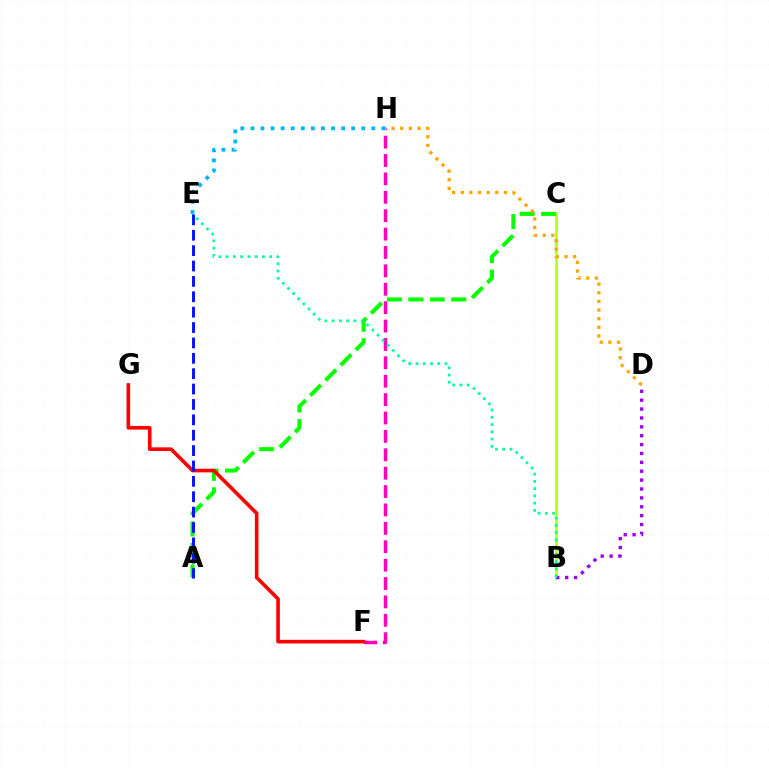{('B', 'C'): [{'color': '#b3ff00', 'line_style': 'solid', 'thickness': 1.83}], ('A', 'C'): [{'color': '#08ff00', 'line_style': 'dashed', 'thickness': 2.92}], ('F', 'H'): [{'color': '#ff00bd', 'line_style': 'dashed', 'thickness': 2.5}], ('F', 'G'): [{'color': '#ff0000', 'line_style': 'solid', 'thickness': 2.61}], ('B', 'D'): [{'color': '#9b00ff', 'line_style': 'dotted', 'thickness': 2.41}], ('E', 'H'): [{'color': '#00b5ff', 'line_style': 'dotted', 'thickness': 2.74}], ('B', 'E'): [{'color': '#00ff9d', 'line_style': 'dotted', 'thickness': 1.97}], ('A', 'E'): [{'color': '#0010ff', 'line_style': 'dashed', 'thickness': 2.09}], ('D', 'H'): [{'color': '#ffa500', 'line_style': 'dotted', 'thickness': 2.34}]}